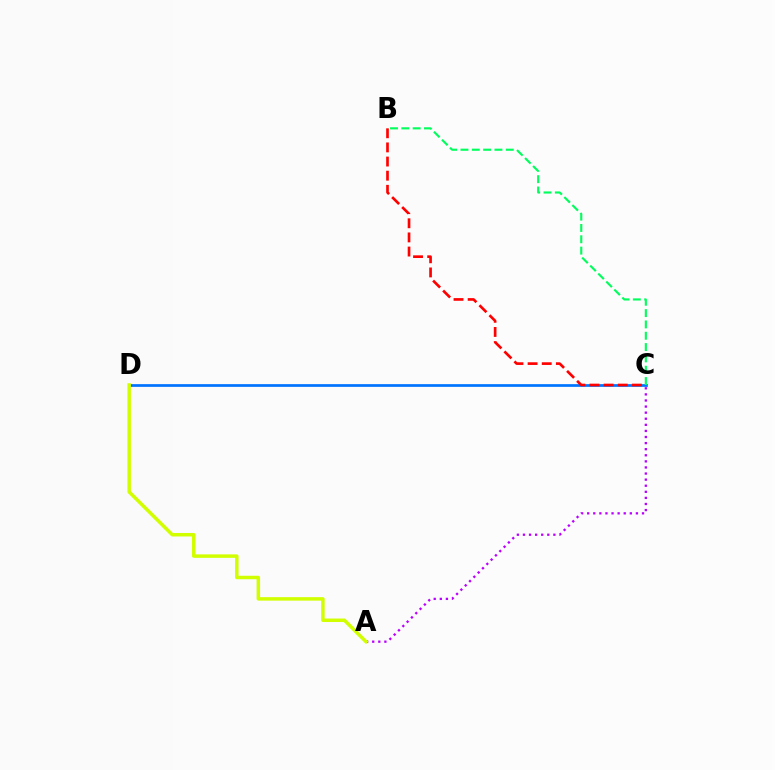{('C', 'D'): [{'color': '#0074ff', 'line_style': 'solid', 'thickness': 1.96}], ('A', 'C'): [{'color': '#b900ff', 'line_style': 'dotted', 'thickness': 1.65}], ('A', 'D'): [{'color': '#d1ff00', 'line_style': 'solid', 'thickness': 2.51}], ('B', 'C'): [{'color': '#ff0000', 'line_style': 'dashed', 'thickness': 1.92}, {'color': '#00ff5c', 'line_style': 'dashed', 'thickness': 1.54}]}